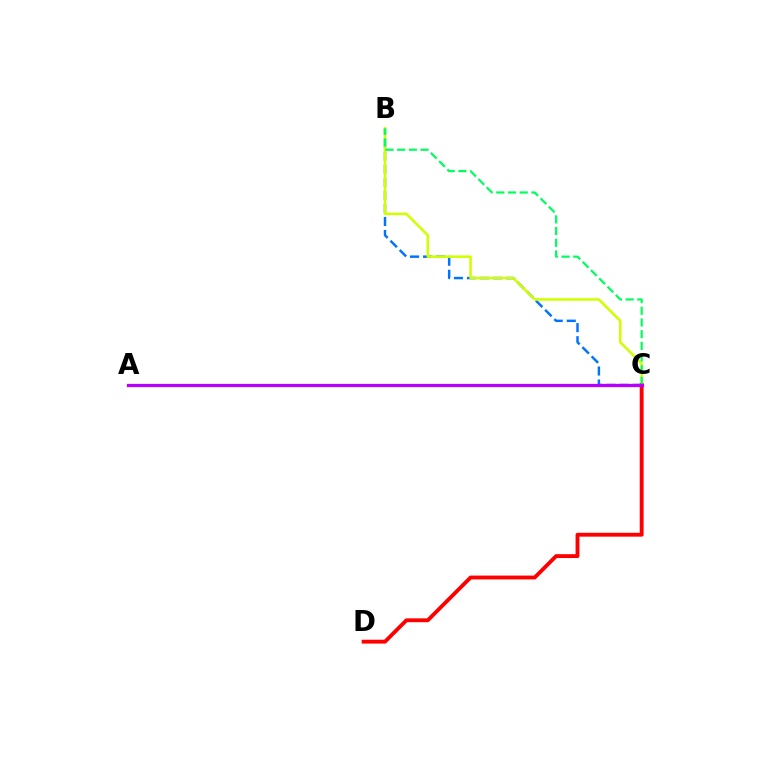{('B', 'C'): [{'color': '#0074ff', 'line_style': 'dashed', 'thickness': 1.77}, {'color': '#d1ff00', 'line_style': 'solid', 'thickness': 1.84}, {'color': '#00ff5c', 'line_style': 'dashed', 'thickness': 1.59}], ('C', 'D'): [{'color': '#ff0000', 'line_style': 'solid', 'thickness': 2.78}], ('A', 'C'): [{'color': '#b900ff', 'line_style': 'solid', 'thickness': 2.33}]}